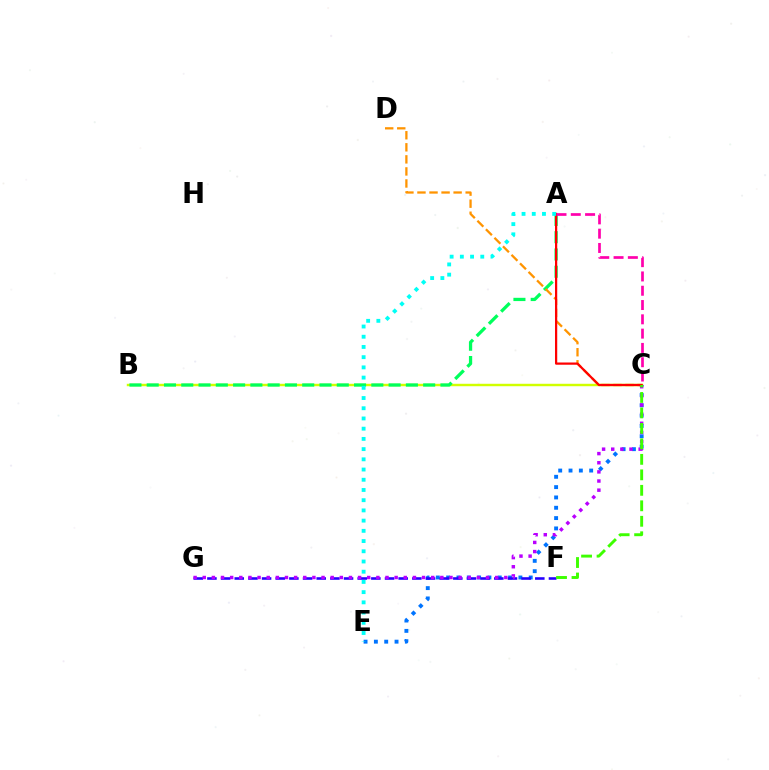{('B', 'C'): [{'color': '#d1ff00', 'line_style': 'solid', 'thickness': 1.75}], ('C', 'E'): [{'color': '#0074ff', 'line_style': 'dotted', 'thickness': 2.8}], ('A', 'B'): [{'color': '#00ff5c', 'line_style': 'dashed', 'thickness': 2.35}], ('F', 'G'): [{'color': '#2500ff', 'line_style': 'dashed', 'thickness': 1.86}], ('C', 'D'): [{'color': '#ff9400', 'line_style': 'dashed', 'thickness': 1.64}], ('C', 'G'): [{'color': '#b900ff', 'line_style': 'dotted', 'thickness': 2.48}], ('A', 'C'): [{'color': '#ff0000', 'line_style': 'solid', 'thickness': 1.61}, {'color': '#ff00ac', 'line_style': 'dashed', 'thickness': 1.94}], ('C', 'F'): [{'color': '#3dff00', 'line_style': 'dashed', 'thickness': 2.1}], ('A', 'E'): [{'color': '#00fff6', 'line_style': 'dotted', 'thickness': 2.78}]}